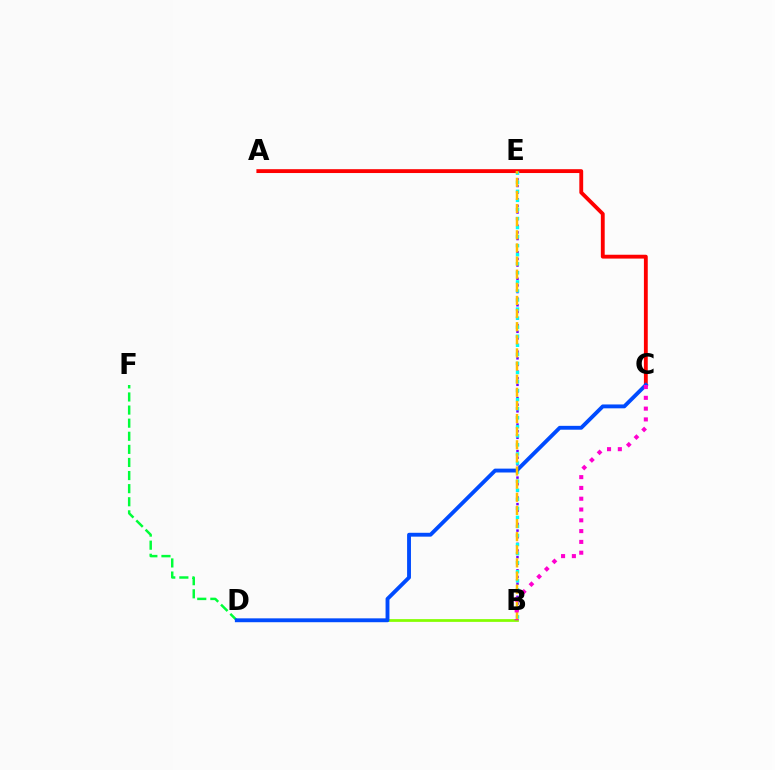{('A', 'C'): [{'color': '#ff0000', 'line_style': 'solid', 'thickness': 2.77}], ('B', 'D'): [{'color': '#84ff00', 'line_style': 'solid', 'thickness': 1.98}], ('B', 'E'): [{'color': '#7200ff', 'line_style': 'dotted', 'thickness': 1.8}, {'color': '#00fff6', 'line_style': 'dotted', 'thickness': 2.46}, {'color': '#ffbd00', 'line_style': 'dashed', 'thickness': 1.78}], ('D', 'F'): [{'color': '#00ff39', 'line_style': 'dashed', 'thickness': 1.78}], ('C', 'D'): [{'color': '#004bff', 'line_style': 'solid', 'thickness': 2.79}], ('B', 'C'): [{'color': '#ff00cf', 'line_style': 'dotted', 'thickness': 2.93}]}